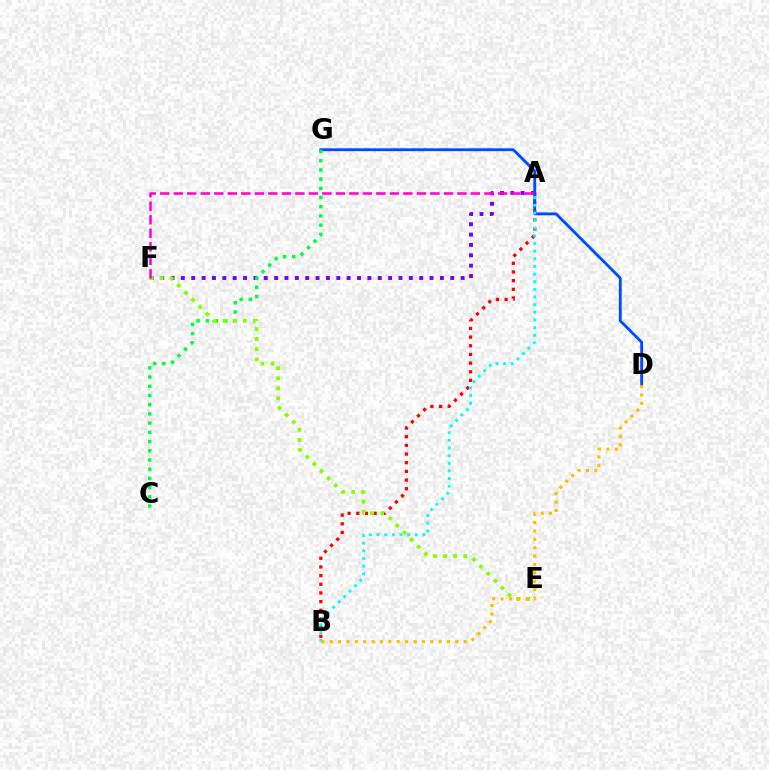{('A', 'B'): [{'color': '#ff0000', 'line_style': 'dotted', 'thickness': 2.36}, {'color': '#00fff6', 'line_style': 'dotted', 'thickness': 2.08}], ('A', 'F'): [{'color': '#7200ff', 'line_style': 'dotted', 'thickness': 2.82}, {'color': '#ff00cf', 'line_style': 'dashed', 'thickness': 1.84}], ('D', 'G'): [{'color': '#004bff', 'line_style': 'solid', 'thickness': 2.06}], ('C', 'G'): [{'color': '#00ff39', 'line_style': 'dotted', 'thickness': 2.5}], ('E', 'F'): [{'color': '#84ff00', 'line_style': 'dotted', 'thickness': 2.74}], ('B', 'D'): [{'color': '#ffbd00', 'line_style': 'dotted', 'thickness': 2.28}]}